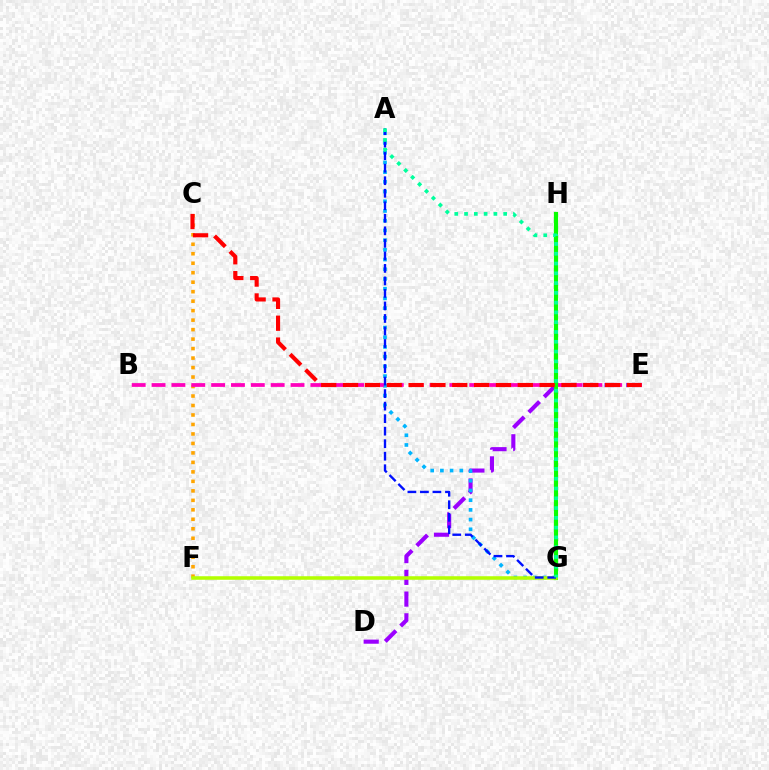{('D', 'E'): [{'color': '#9b00ff', 'line_style': 'dashed', 'thickness': 2.95}], ('C', 'F'): [{'color': '#ffa500', 'line_style': 'dotted', 'thickness': 2.58}], ('A', 'G'): [{'color': '#00b5ff', 'line_style': 'dotted', 'thickness': 2.64}, {'color': '#0010ff', 'line_style': 'dashed', 'thickness': 1.7}, {'color': '#00ff9d', 'line_style': 'dotted', 'thickness': 2.66}], ('B', 'E'): [{'color': '#ff00bd', 'line_style': 'dashed', 'thickness': 2.7}], ('G', 'H'): [{'color': '#08ff00', 'line_style': 'solid', 'thickness': 2.99}], ('C', 'E'): [{'color': '#ff0000', 'line_style': 'dashed', 'thickness': 2.97}], ('F', 'G'): [{'color': '#b3ff00', 'line_style': 'solid', 'thickness': 2.55}]}